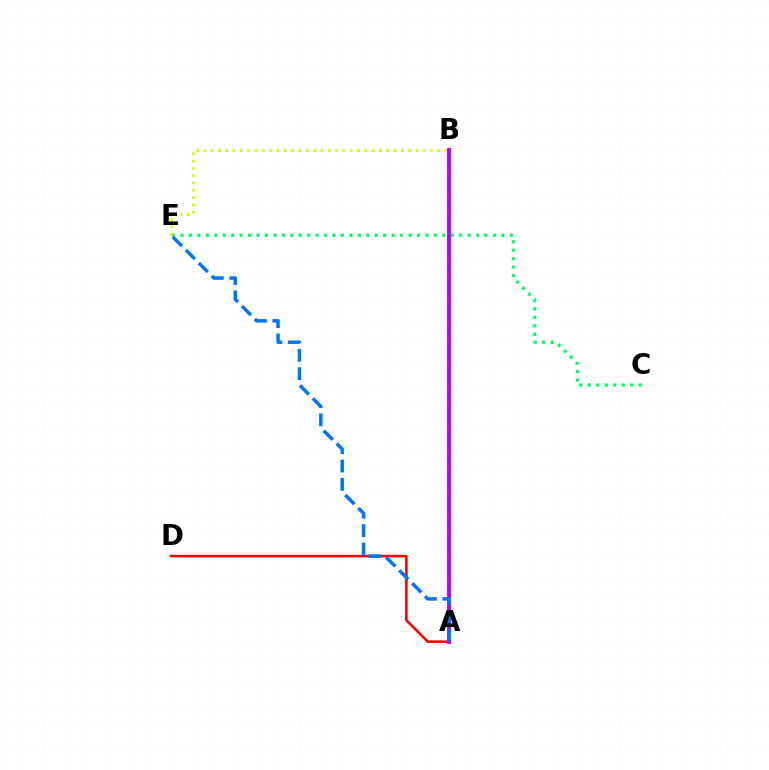{('C', 'E'): [{'color': '#00ff5c', 'line_style': 'dotted', 'thickness': 2.29}], ('B', 'E'): [{'color': '#d1ff00', 'line_style': 'dotted', 'thickness': 1.99}], ('A', 'D'): [{'color': '#ff0000', 'line_style': 'solid', 'thickness': 1.86}], ('A', 'B'): [{'color': '#b900ff', 'line_style': 'solid', 'thickness': 2.81}], ('A', 'E'): [{'color': '#0074ff', 'line_style': 'dashed', 'thickness': 2.49}]}